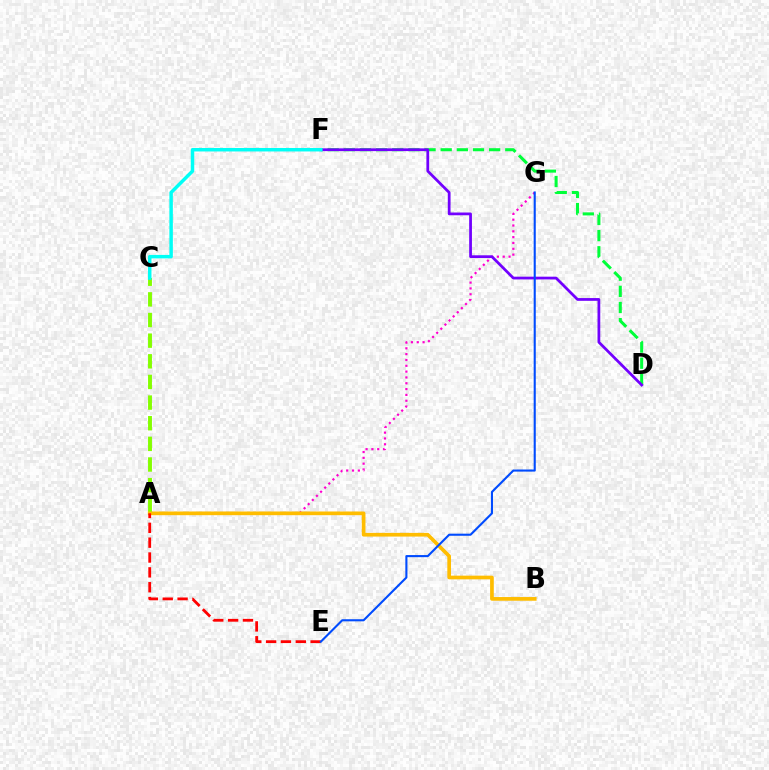{('D', 'F'): [{'color': '#00ff39', 'line_style': 'dashed', 'thickness': 2.19}, {'color': '#7200ff', 'line_style': 'solid', 'thickness': 1.98}], ('A', 'G'): [{'color': '#ff00cf', 'line_style': 'dotted', 'thickness': 1.58}], ('A', 'C'): [{'color': '#84ff00', 'line_style': 'dashed', 'thickness': 2.8}], ('A', 'B'): [{'color': '#ffbd00', 'line_style': 'solid', 'thickness': 2.66}], ('A', 'E'): [{'color': '#ff0000', 'line_style': 'dashed', 'thickness': 2.02}], ('C', 'F'): [{'color': '#00fff6', 'line_style': 'solid', 'thickness': 2.51}], ('E', 'G'): [{'color': '#004bff', 'line_style': 'solid', 'thickness': 1.51}]}